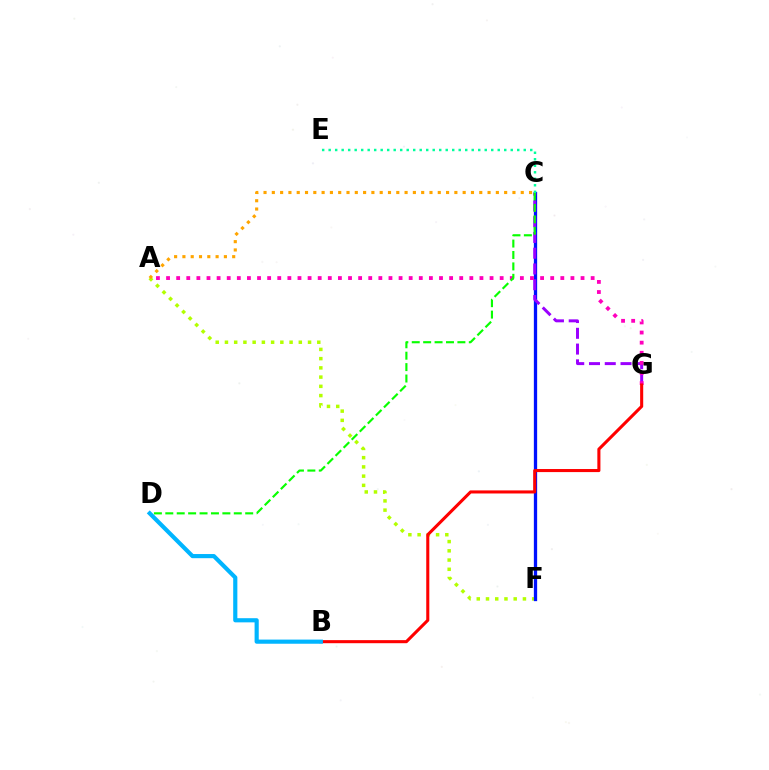{('A', 'F'): [{'color': '#b3ff00', 'line_style': 'dotted', 'thickness': 2.51}], ('C', 'F'): [{'color': '#0010ff', 'line_style': 'solid', 'thickness': 2.37}], ('C', 'G'): [{'color': '#9b00ff', 'line_style': 'dashed', 'thickness': 2.14}], ('A', 'G'): [{'color': '#ff00bd', 'line_style': 'dotted', 'thickness': 2.75}], ('B', 'G'): [{'color': '#ff0000', 'line_style': 'solid', 'thickness': 2.21}], ('C', 'D'): [{'color': '#08ff00', 'line_style': 'dashed', 'thickness': 1.55}], ('C', 'E'): [{'color': '#00ff9d', 'line_style': 'dotted', 'thickness': 1.77}], ('B', 'D'): [{'color': '#00b5ff', 'line_style': 'solid', 'thickness': 2.99}], ('A', 'C'): [{'color': '#ffa500', 'line_style': 'dotted', 'thickness': 2.25}]}